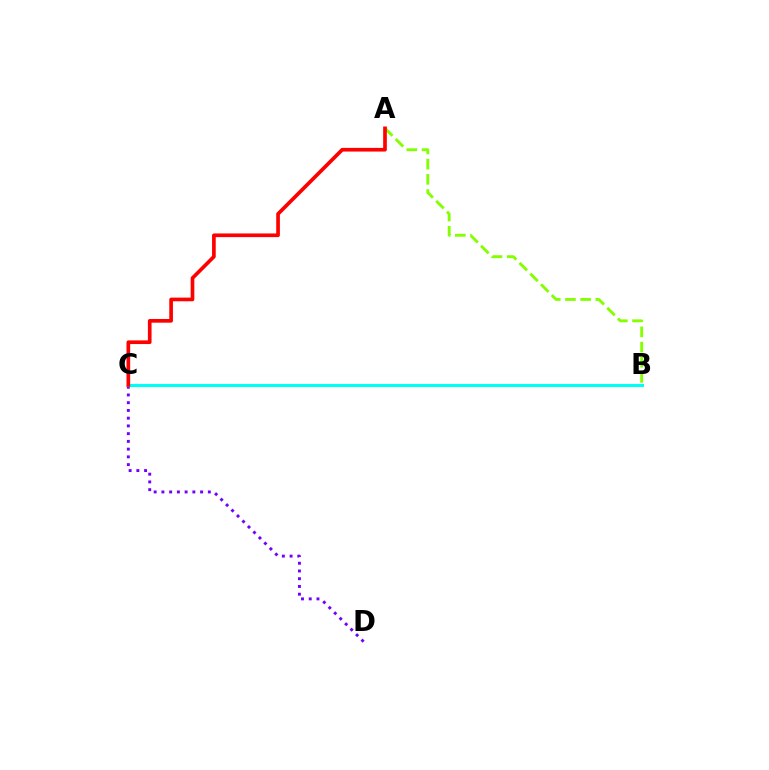{('A', 'B'): [{'color': '#84ff00', 'line_style': 'dashed', 'thickness': 2.06}], ('C', 'D'): [{'color': '#7200ff', 'line_style': 'dotted', 'thickness': 2.1}], ('B', 'C'): [{'color': '#00fff6', 'line_style': 'solid', 'thickness': 2.22}], ('A', 'C'): [{'color': '#ff0000', 'line_style': 'solid', 'thickness': 2.65}]}